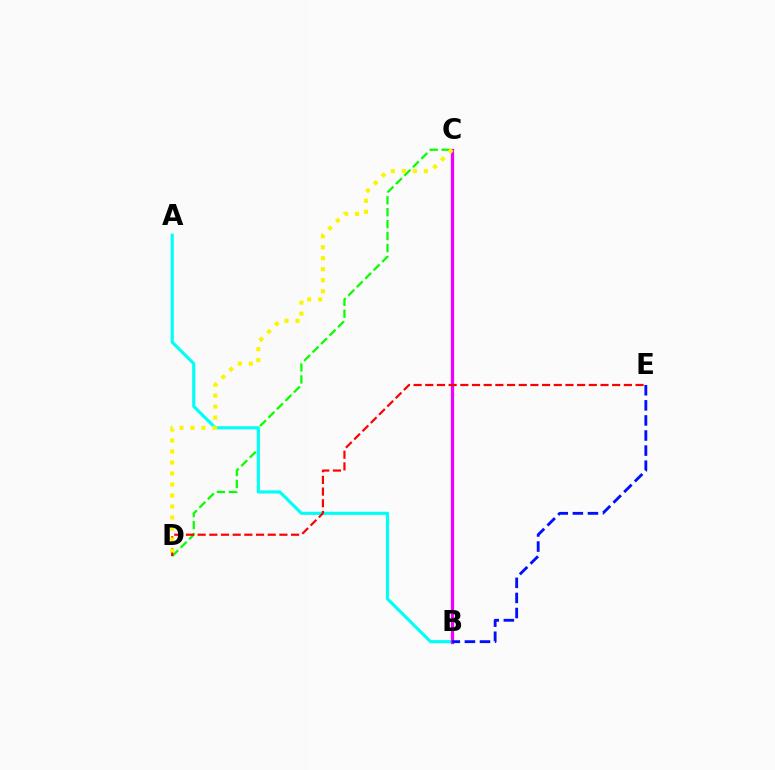{('C', 'D'): [{'color': '#08ff00', 'line_style': 'dashed', 'thickness': 1.62}, {'color': '#fcf500', 'line_style': 'dotted', 'thickness': 2.99}], ('A', 'B'): [{'color': '#00fff6', 'line_style': 'solid', 'thickness': 2.27}], ('B', 'C'): [{'color': '#ee00ff', 'line_style': 'solid', 'thickness': 2.34}], ('B', 'E'): [{'color': '#0010ff', 'line_style': 'dashed', 'thickness': 2.05}], ('D', 'E'): [{'color': '#ff0000', 'line_style': 'dashed', 'thickness': 1.59}]}